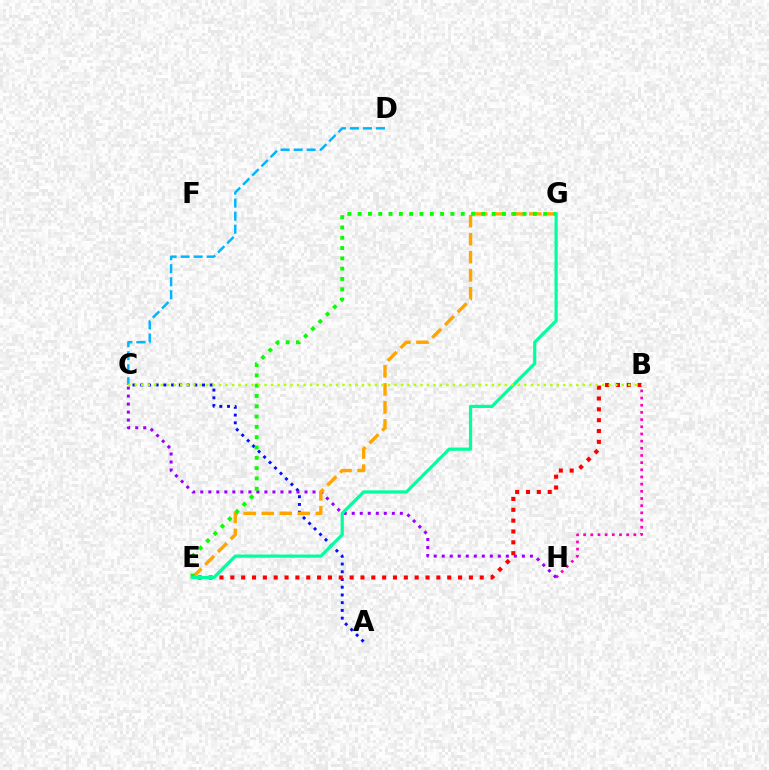{('A', 'C'): [{'color': '#0010ff', 'line_style': 'dotted', 'thickness': 2.1}], ('B', 'H'): [{'color': '#ff00bd', 'line_style': 'dotted', 'thickness': 1.95}], ('C', 'H'): [{'color': '#9b00ff', 'line_style': 'dotted', 'thickness': 2.18}], ('E', 'G'): [{'color': '#ffa500', 'line_style': 'dashed', 'thickness': 2.45}, {'color': '#08ff00', 'line_style': 'dotted', 'thickness': 2.8}, {'color': '#00ff9d', 'line_style': 'solid', 'thickness': 2.31}], ('B', 'E'): [{'color': '#ff0000', 'line_style': 'dotted', 'thickness': 2.95}], ('C', 'D'): [{'color': '#00b5ff', 'line_style': 'dashed', 'thickness': 1.77}], ('B', 'C'): [{'color': '#b3ff00', 'line_style': 'dotted', 'thickness': 1.76}]}